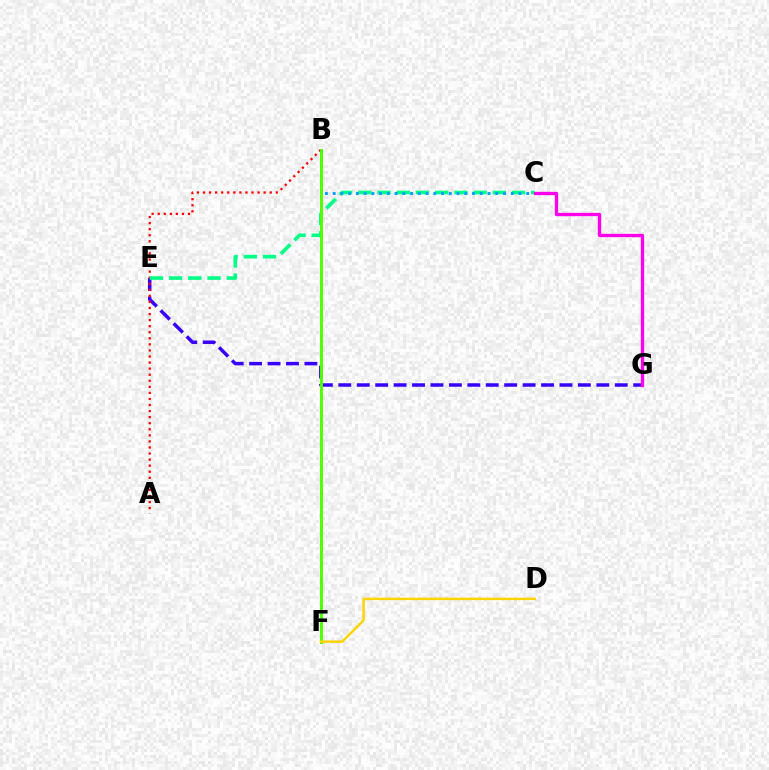{('E', 'G'): [{'color': '#3700ff', 'line_style': 'dashed', 'thickness': 2.5}], ('A', 'B'): [{'color': '#ff0000', 'line_style': 'dotted', 'thickness': 1.65}], ('C', 'E'): [{'color': '#00ff86', 'line_style': 'dashed', 'thickness': 2.61}], ('B', 'C'): [{'color': '#009eff', 'line_style': 'dotted', 'thickness': 2.1}], ('B', 'F'): [{'color': '#4fff00', 'line_style': 'solid', 'thickness': 2.11}], ('C', 'G'): [{'color': '#ff00ed', 'line_style': 'solid', 'thickness': 2.4}], ('D', 'F'): [{'color': '#ffd500', 'line_style': 'solid', 'thickness': 1.77}]}